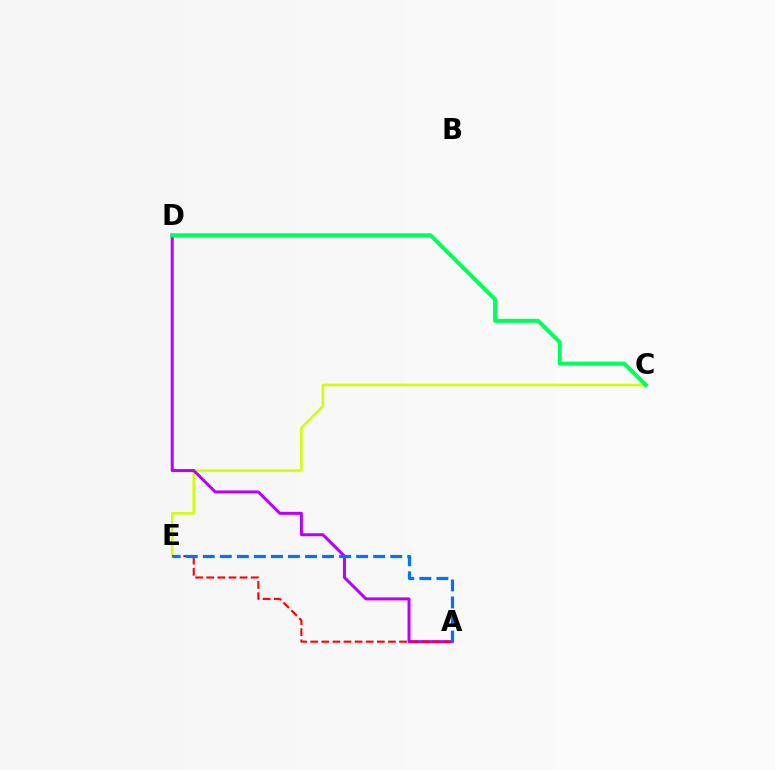{('C', 'E'): [{'color': '#d1ff00', 'line_style': 'solid', 'thickness': 1.82}], ('A', 'D'): [{'color': '#b900ff', 'line_style': 'solid', 'thickness': 2.16}], ('A', 'E'): [{'color': '#ff0000', 'line_style': 'dashed', 'thickness': 1.51}, {'color': '#0074ff', 'line_style': 'dashed', 'thickness': 2.32}], ('C', 'D'): [{'color': '#00ff5c', 'line_style': 'solid', 'thickness': 2.89}]}